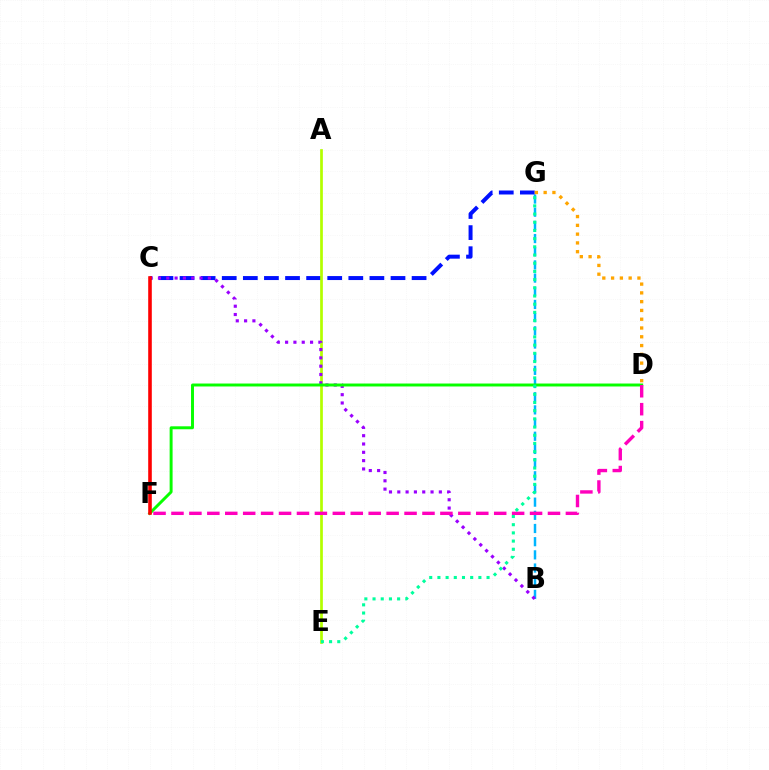{('B', 'G'): [{'color': '#00b5ff', 'line_style': 'dashed', 'thickness': 1.79}], ('C', 'G'): [{'color': '#0010ff', 'line_style': 'dashed', 'thickness': 2.87}], ('A', 'E'): [{'color': '#b3ff00', 'line_style': 'solid', 'thickness': 1.96}], ('B', 'C'): [{'color': '#9b00ff', 'line_style': 'dotted', 'thickness': 2.26}], ('D', 'G'): [{'color': '#ffa500', 'line_style': 'dotted', 'thickness': 2.39}], ('D', 'F'): [{'color': '#08ff00', 'line_style': 'solid', 'thickness': 2.13}, {'color': '#ff00bd', 'line_style': 'dashed', 'thickness': 2.44}], ('E', 'G'): [{'color': '#00ff9d', 'line_style': 'dotted', 'thickness': 2.23}], ('C', 'F'): [{'color': '#ff0000', 'line_style': 'solid', 'thickness': 2.59}]}